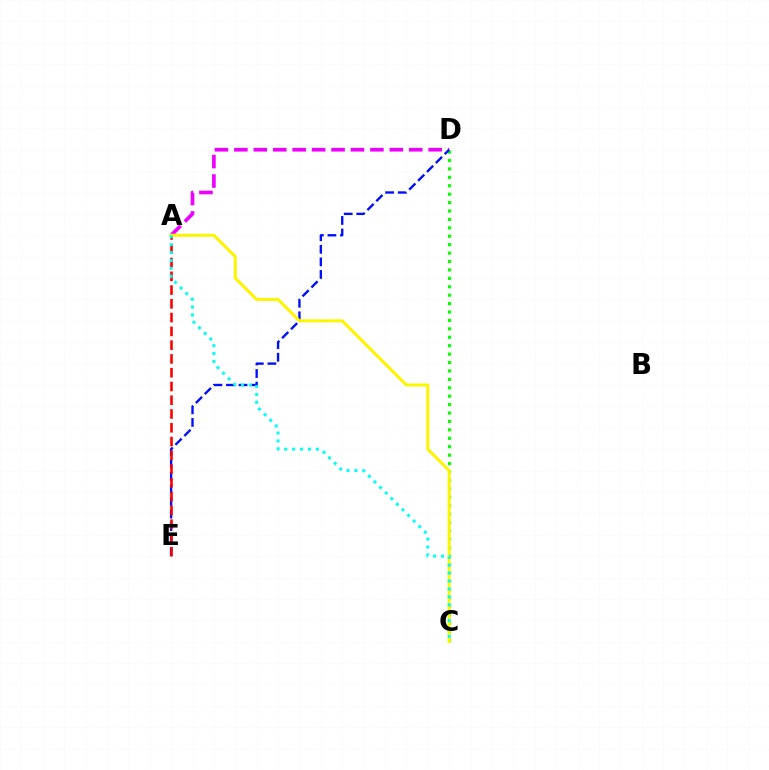{('A', 'D'): [{'color': '#ee00ff', 'line_style': 'dashed', 'thickness': 2.64}], ('C', 'D'): [{'color': '#08ff00', 'line_style': 'dotted', 'thickness': 2.29}], ('D', 'E'): [{'color': '#0010ff', 'line_style': 'dashed', 'thickness': 1.71}], ('A', 'E'): [{'color': '#ff0000', 'line_style': 'dashed', 'thickness': 1.87}], ('A', 'C'): [{'color': '#fcf500', 'line_style': 'solid', 'thickness': 2.16}, {'color': '#00fff6', 'line_style': 'dotted', 'thickness': 2.15}]}